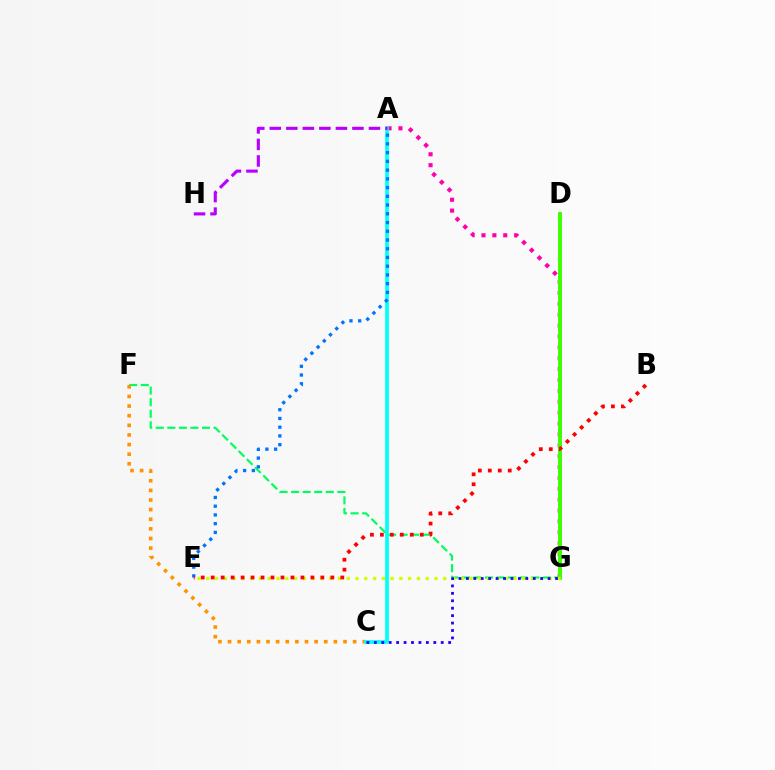{('F', 'G'): [{'color': '#00ff5c', 'line_style': 'dashed', 'thickness': 1.57}], ('C', 'F'): [{'color': '#ff9400', 'line_style': 'dotted', 'thickness': 2.61}], ('A', 'G'): [{'color': '#ff00ac', 'line_style': 'dotted', 'thickness': 2.96}], ('A', 'C'): [{'color': '#00fff6', 'line_style': 'solid', 'thickness': 2.67}], ('D', 'G'): [{'color': '#3dff00', 'line_style': 'solid', 'thickness': 2.82}], ('E', 'G'): [{'color': '#d1ff00', 'line_style': 'dotted', 'thickness': 2.38}], ('A', 'E'): [{'color': '#0074ff', 'line_style': 'dotted', 'thickness': 2.37}], ('B', 'E'): [{'color': '#ff0000', 'line_style': 'dotted', 'thickness': 2.71}], ('A', 'H'): [{'color': '#b900ff', 'line_style': 'dashed', 'thickness': 2.25}], ('C', 'G'): [{'color': '#2500ff', 'line_style': 'dotted', 'thickness': 2.02}]}